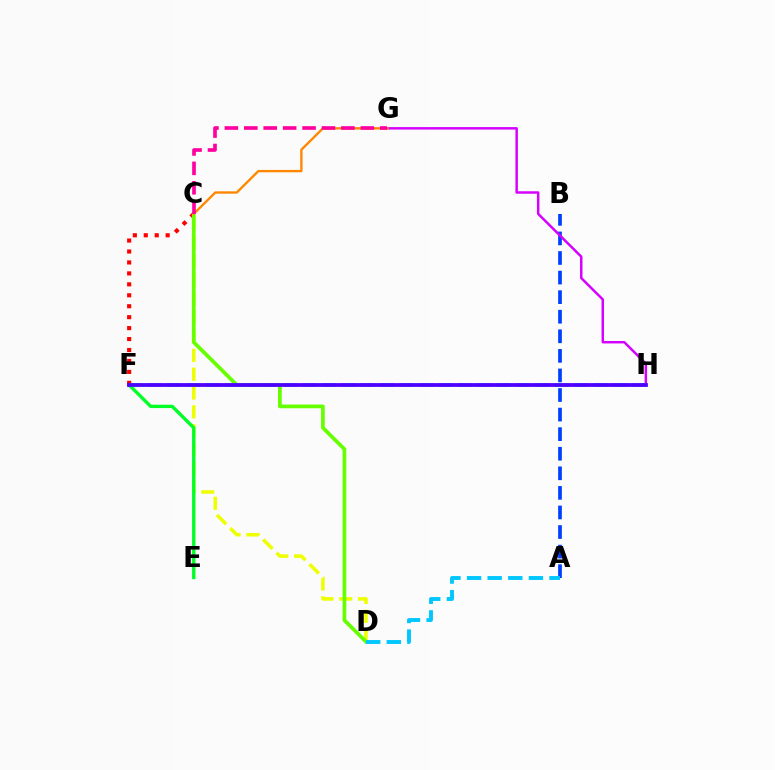{('C', 'D'): [{'color': '#eeff00', 'line_style': 'dashed', 'thickness': 2.56}, {'color': '#66ff00', 'line_style': 'solid', 'thickness': 2.67}], ('E', 'F'): [{'color': '#00ff27', 'line_style': 'solid', 'thickness': 2.42}], ('A', 'B'): [{'color': '#003fff', 'line_style': 'dashed', 'thickness': 2.66}], ('C', 'F'): [{'color': '#ff0000', 'line_style': 'dotted', 'thickness': 2.97}], ('G', 'H'): [{'color': '#d600ff', 'line_style': 'solid', 'thickness': 1.78}], ('C', 'G'): [{'color': '#ff8800', 'line_style': 'solid', 'thickness': 1.7}, {'color': '#ff00a0', 'line_style': 'dashed', 'thickness': 2.64}], ('F', 'H'): [{'color': '#00ffaf', 'line_style': 'dashed', 'thickness': 2.63}, {'color': '#4f00ff', 'line_style': 'solid', 'thickness': 2.71}], ('A', 'D'): [{'color': '#00c7ff', 'line_style': 'dashed', 'thickness': 2.8}]}